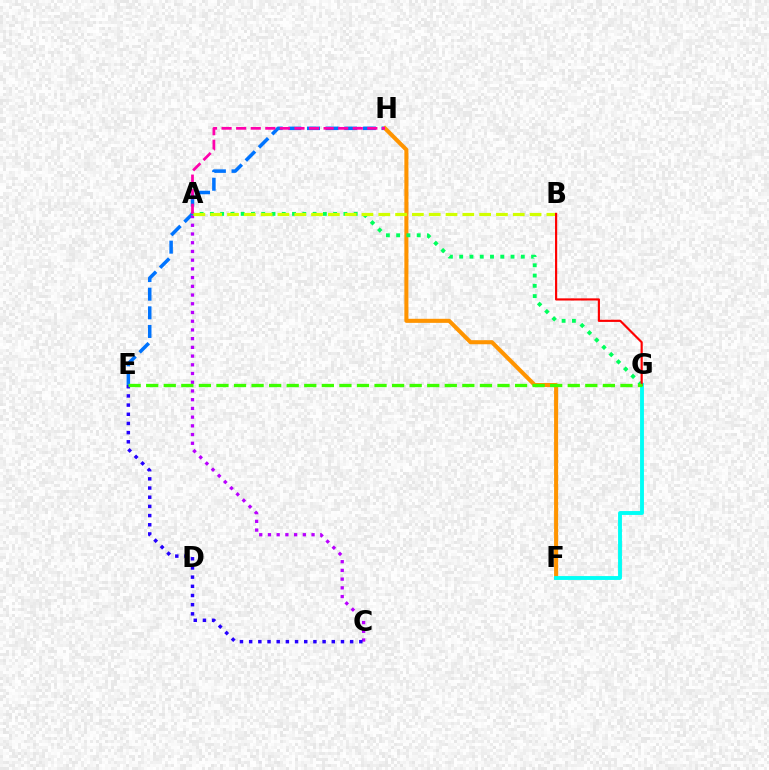{('E', 'H'): [{'color': '#0074ff', 'line_style': 'dashed', 'thickness': 2.53}], ('A', 'C'): [{'color': '#b900ff', 'line_style': 'dotted', 'thickness': 2.37}], ('C', 'E'): [{'color': '#2500ff', 'line_style': 'dotted', 'thickness': 2.49}], ('F', 'H'): [{'color': '#ff9400', 'line_style': 'solid', 'thickness': 2.92}], ('A', 'G'): [{'color': '#00ff5c', 'line_style': 'dotted', 'thickness': 2.79}], ('A', 'H'): [{'color': '#ff00ac', 'line_style': 'dashed', 'thickness': 1.98}], ('A', 'B'): [{'color': '#d1ff00', 'line_style': 'dashed', 'thickness': 2.28}], ('F', 'G'): [{'color': '#00fff6', 'line_style': 'solid', 'thickness': 2.79}], ('B', 'G'): [{'color': '#ff0000', 'line_style': 'solid', 'thickness': 1.56}], ('E', 'G'): [{'color': '#3dff00', 'line_style': 'dashed', 'thickness': 2.39}]}